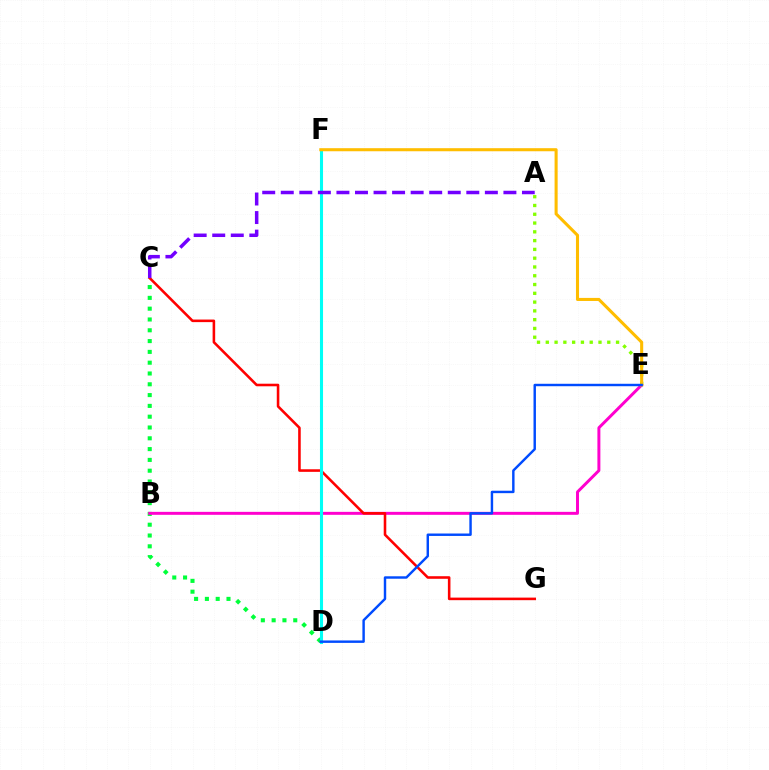{('C', 'D'): [{'color': '#00ff39', 'line_style': 'dotted', 'thickness': 2.93}], ('B', 'E'): [{'color': '#ff00cf', 'line_style': 'solid', 'thickness': 2.14}], ('C', 'G'): [{'color': '#ff0000', 'line_style': 'solid', 'thickness': 1.85}], ('A', 'E'): [{'color': '#84ff00', 'line_style': 'dotted', 'thickness': 2.39}], ('D', 'F'): [{'color': '#00fff6', 'line_style': 'solid', 'thickness': 2.21}], ('E', 'F'): [{'color': '#ffbd00', 'line_style': 'solid', 'thickness': 2.21}], ('A', 'C'): [{'color': '#7200ff', 'line_style': 'dashed', 'thickness': 2.52}], ('D', 'E'): [{'color': '#004bff', 'line_style': 'solid', 'thickness': 1.75}]}